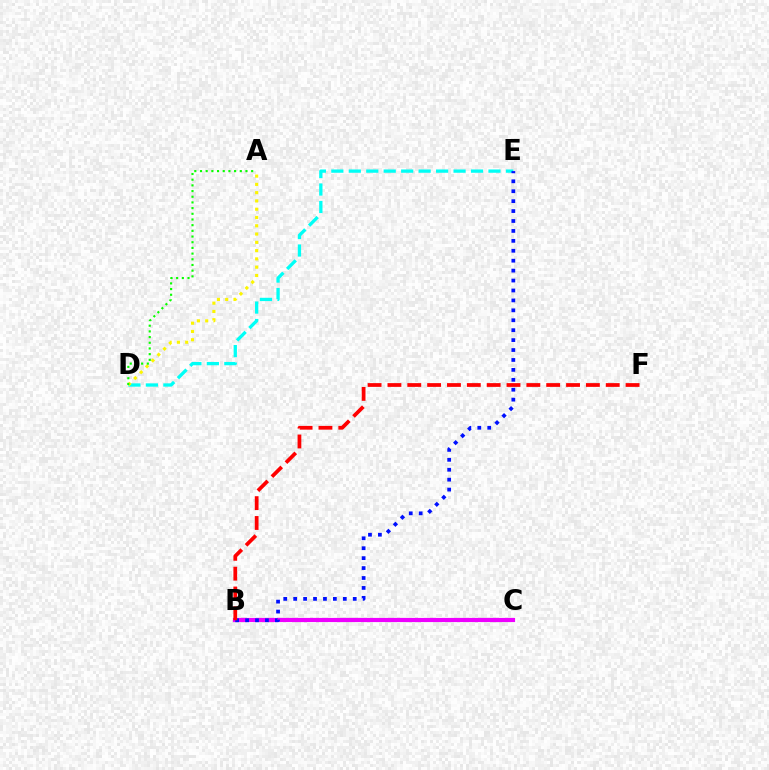{('B', 'C'): [{'color': '#ee00ff', 'line_style': 'solid', 'thickness': 2.99}], ('D', 'E'): [{'color': '#00fff6', 'line_style': 'dashed', 'thickness': 2.37}], ('A', 'D'): [{'color': '#fcf500', 'line_style': 'dotted', 'thickness': 2.25}, {'color': '#08ff00', 'line_style': 'dotted', 'thickness': 1.54}], ('B', 'E'): [{'color': '#0010ff', 'line_style': 'dotted', 'thickness': 2.7}], ('B', 'F'): [{'color': '#ff0000', 'line_style': 'dashed', 'thickness': 2.7}]}